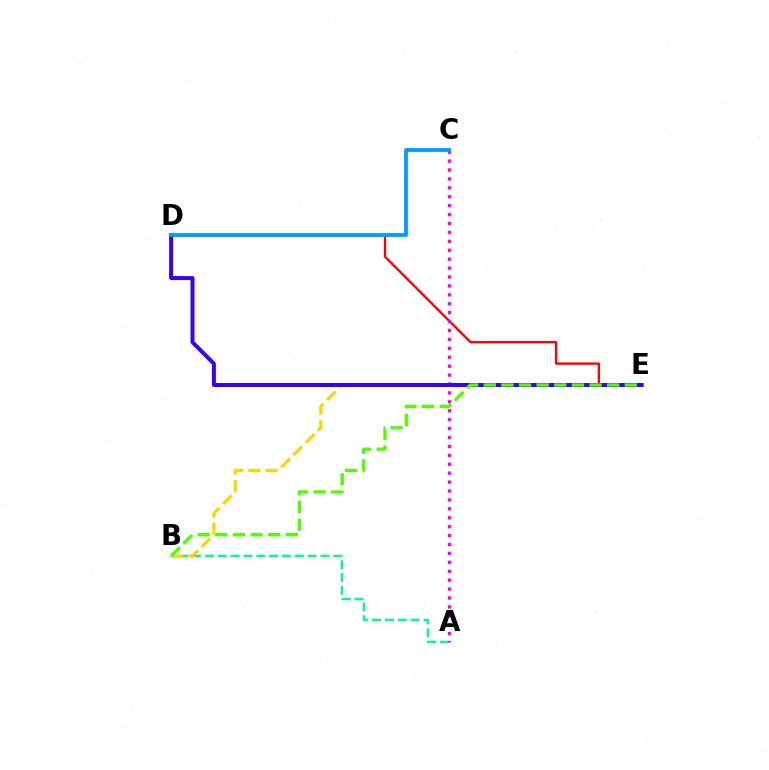{('A', 'B'): [{'color': '#00ff86', 'line_style': 'dashed', 'thickness': 1.74}], ('B', 'E'): [{'color': '#ffd500', 'line_style': 'dashed', 'thickness': 2.34}, {'color': '#4fff00', 'line_style': 'dashed', 'thickness': 2.4}], ('D', 'E'): [{'color': '#ff0000', 'line_style': 'solid', 'thickness': 1.7}, {'color': '#3700ff', 'line_style': 'solid', 'thickness': 2.87}], ('A', 'C'): [{'color': '#ff00ed', 'line_style': 'dotted', 'thickness': 2.42}], ('C', 'D'): [{'color': '#009eff', 'line_style': 'solid', 'thickness': 2.75}]}